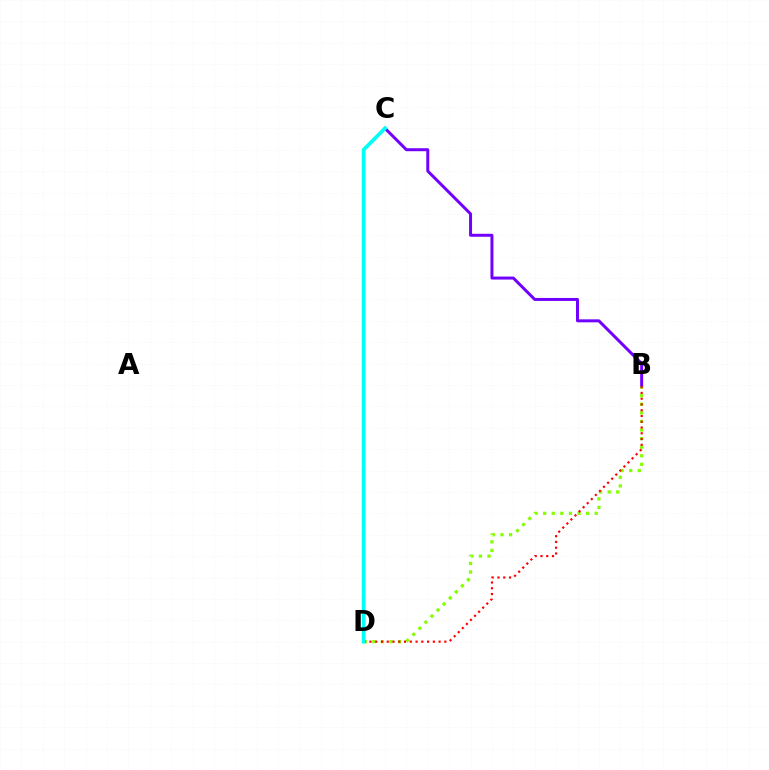{('B', 'D'): [{'color': '#84ff00', 'line_style': 'dotted', 'thickness': 2.33}, {'color': '#ff0000', 'line_style': 'dotted', 'thickness': 1.57}], ('B', 'C'): [{'color': '#7200ff', 'line_style': 'solid', 'thickness': 2.15}], ('C', 'D'): [{'color': '#00fff6', 'line_style': 'solid', 'thickness': 2.66}]}